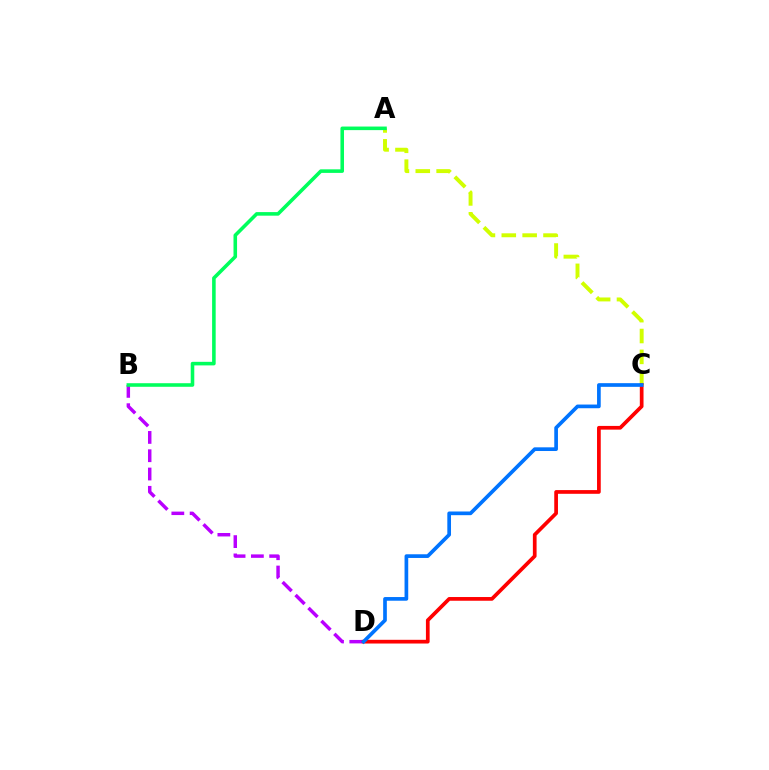{('B', 'D'): [{'color': '#b900ff', 'line_style': 'dashed', 'thickness': 2.49}], ('A', 'C'): [{'color': '#d1ff00', 'line_style': 'dashed', 'thickness': 2.83}], ('C', 'D'): [{'color': '#ff0000', 'line_style': 'solid', 'thickness': 2.67}, {'color': '#0074ff', 'line_style': 'solid', 'thickness': 2.65}], ('A', 'B'): [{'color': '#00ff5c', 'line_style': 'solid', 'thickness': 2.57}]}